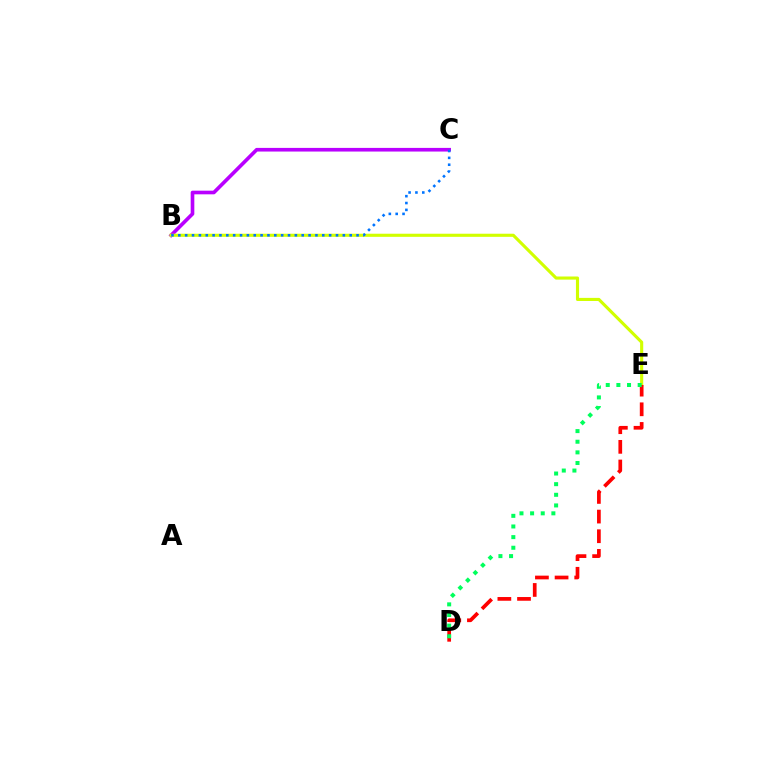{('B', 'C'): [{'color': '#b900ff', 'line_style': 'solid', 'thickness': 2.63}, {'color': '#0074ff', 'line_style': 'dotted', 'thickness': 1.86}], ('B', 'E'): [{'color': '#d1ff00', 'line_style': 'solid', 'thickness': 2.24}], ('D', 'E'): [{'color': '#ff0000', 'line_style': 'dashed', 'thickness': 2.67}, {'color': '#00ff5c', 'line_style': 'dotted', 'thickness': 2.89}]}